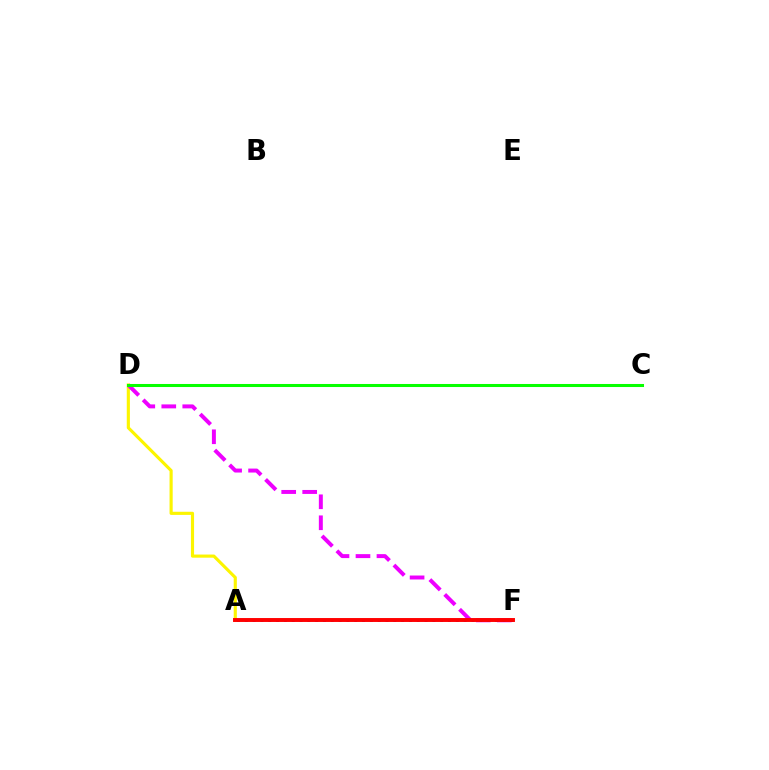{('C', 'D'): [{'color': '#00fff6', 'line_style': 'dotted', 'thickness': 1.95}, {'color': '#08ff00', 'line_style': 'solid', 'thickness': 2.19}], ('A', 'D'): [{'color': '#fcf500', 'line_style': 'solid', 'thickness': 2.26}], ('D', 'F'): [{'color': '#ee00ff', 'line_style': 'dashed', 'thickness': 2.85}], ('A', 'F'): [{'color': '#0010ff', 'line_style': 'dotted', 'thickness': 2.12}, {'color': '#ff0000', 'line_style': 'solid', 'thickness': 2.82}]}